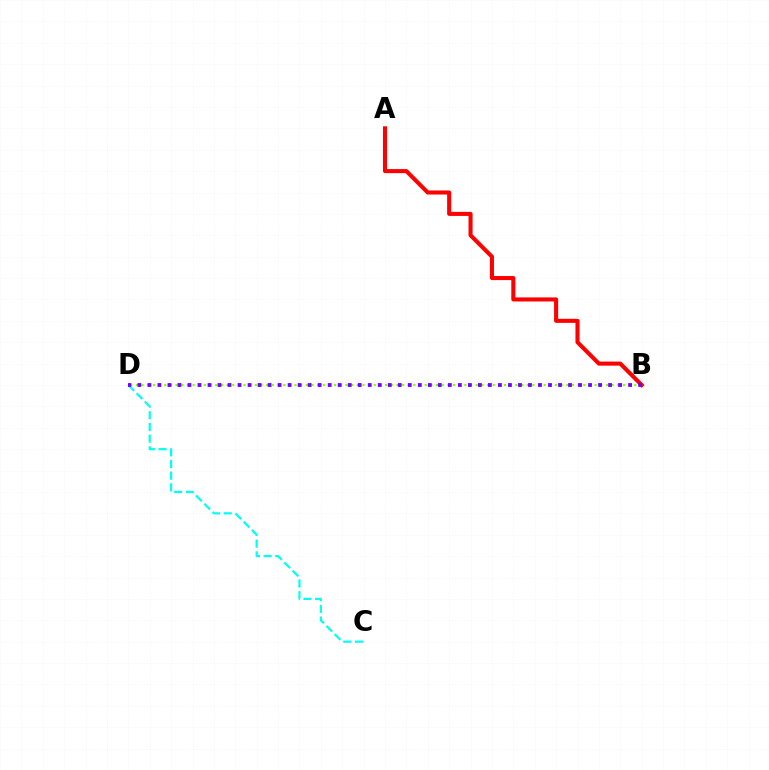{('A', 'B'): [{'color': '#ff0000', 'line_style': 'solid', 'thickness': 2.93}], ('B', 'D'): [{'color': '#84ff00', 'line_style': 'dotted', 'thickness': 1.54}, {'color': '#7200ff', 'line_style': 'dotted', 'thickness': 2.72}], ('C', 'D'): [{'color': '#00fff6', 'line_style': 'dashed', 'thickness': 1.59}]}